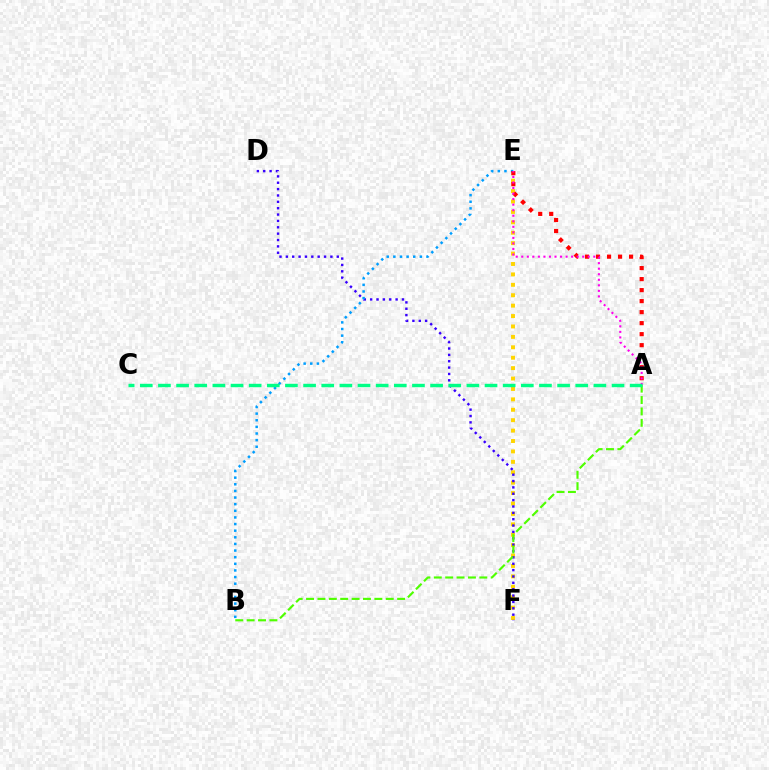{('E', 'F'): [{'color': '#ffd500', 'line_style': 'dotted', 'thickness': 2.83}], ('D', 'F'): [{'color': '#3700ff', 'line_style': 'dotted', 'thickness': 1.73}], ('B', 'E'): [{'color': '#009eff', 'line_style': 'dotted', 'thickness': 1.8}], ('A', 'E'): [{'color': '#ff0000', 'line_style': 'dotted', 'thickness': 2.99}, {'color': '#ff00ed', 'line_style': 'dotted', 'thickness': 1.51}], ('A', 'B'): [{'color': '#4fff00', 'line_style': 'dashed', 'thickness': 1.55}], ('A', 'C'): [{'color': '#00ff86', 'line_style': 'dashed', 'thickness': 2.46}]}